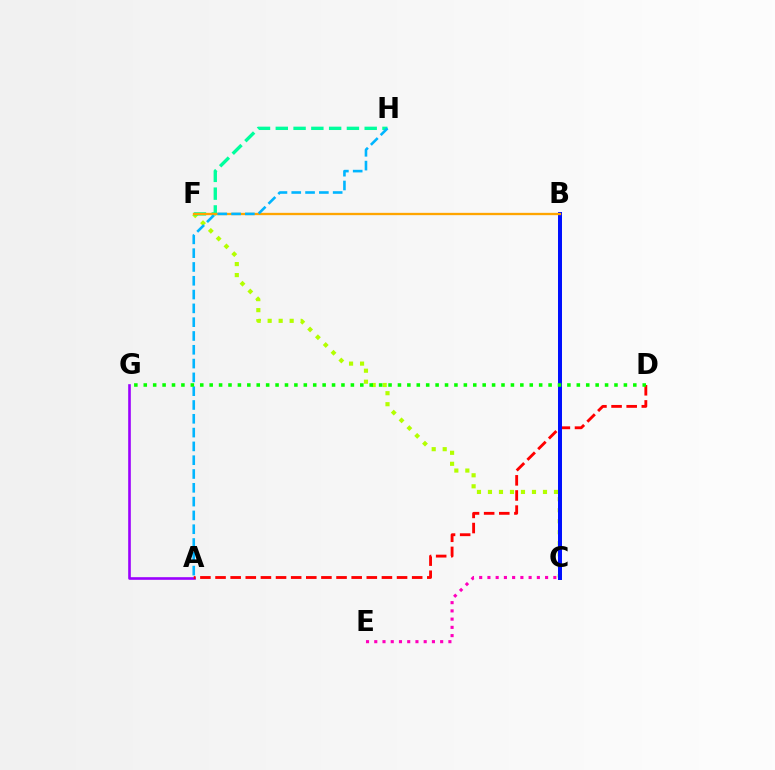{('C', 'F'): [{'color': '#b3ff00', 'line_style': 'dotted', 'thickness': 2.99}], ('C', 'E'): [{'color': '#ff00bd', 'line_style': 'dotted', 'thickness': 2.24}], ('A', 'G'): [{'color': '#9b00ff', 'line_style': 'solid', 'thickness': 1.89}], ('A', 'D'): [{'color': '#ff0000', 'line_style': 'dashed', 'thickness': 2.05}], ('B', 'C'): [{'color': '#0010ff', 'line_style': 'solid', 'thickness': 2.87}], ('F', 'H'): [{'color': '#00ff9d', 'line_style': 'dashed', 'thickness': 2.42}], ('B', 'F'): [{'color': '#ffa500', 'line_style': 'solid', 'thickness': 1.67}], ('A', 'H'): [{'color': '#00b5ff', 'line_style': 'dashed', 'thickness': 1.88}], ('D', 'G'): [{'color': '#08ff00', 'line_style': 'dotted', 'thickness': 2.56}]}